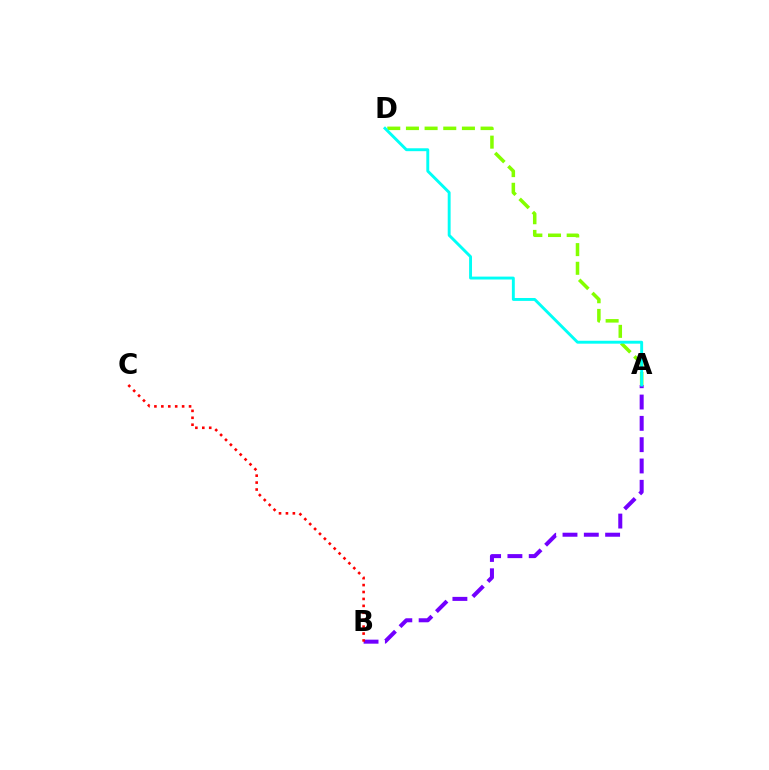{('A', 'B'): [{'color': '#7200ff', 'line_style': 'dashed', 'thickness': 2.9}], ('A', 'D'): [{'color': '#84ff00', 'line_style': 'dashed', 'thickness': 2.54}, {'color': '#00fff6', 'line_style': 'solid', 'thickness': 2.09}], ('B', 'C'): [{'color': '#ff0000', 'line_style': 'dotted', 'thickness': 1.88}]}